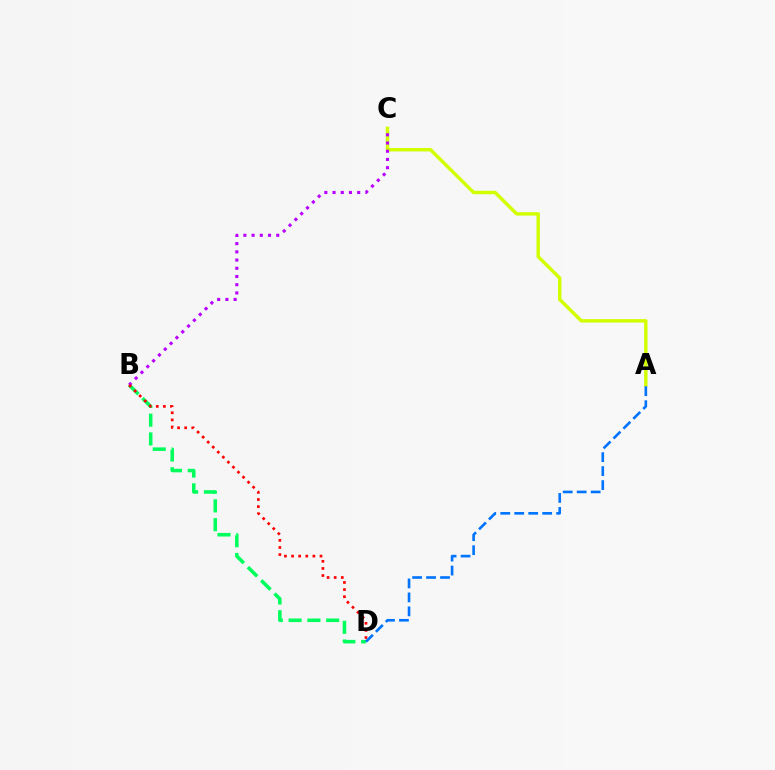{('A', 'C'): [{'color': '#d1ff00', 'line_style': 'solid', 'thickness': 2.47}], ('B', 'D'): [{'color': '#00ff5c', 'line_style': 'dashed', 'thickness': 2.55}, {'color': '#ff0000', 'line_style': 'dotted', 'thickness': 1.93}], ('B', 'C'): [{'color': '#b900ff', 'line_style': 'dotted', 'thickness': 2.23}], ('A', 'D'): [{'color': '#0074ff', 'line_style': 'dashed', 'thickness': 1.9}]}